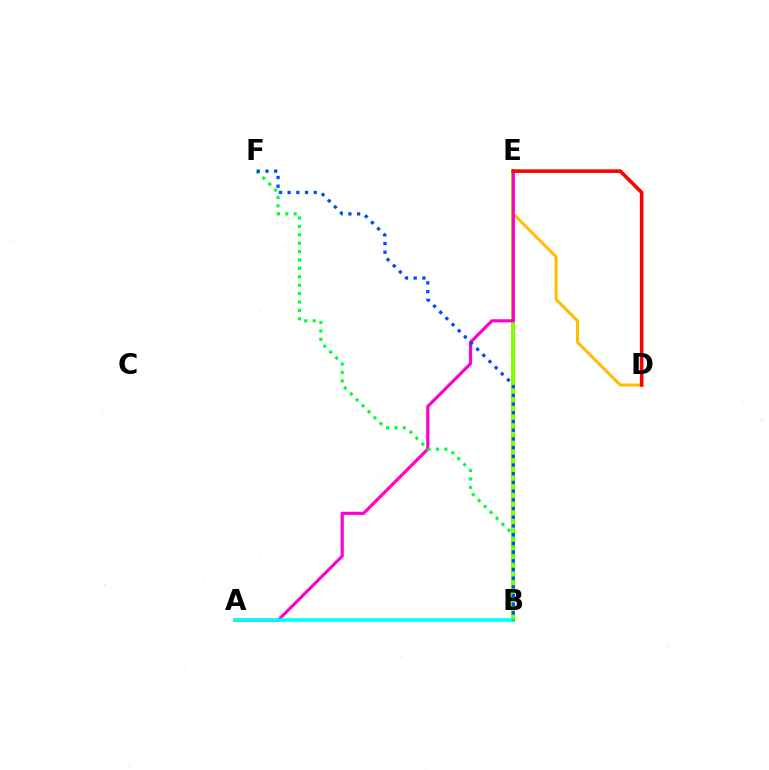{('B', 'E'): [{'color': '#7200ff', 'line_style': 'dashed', 'thickness': 2.8}, {'color': '#84ff00', 'line_style': 'solid', 'thickness': 2.88}], ('D', 'E'): [{'color': '#ffbd00', 'line_style': 'solid', 'thickness': 2.17}, {'color': '#ff0000', 'line_style': 'solid', 'thickness': 2.59}], ('A', 'E'): [{'color': '#ff00cf', 'line_style': 'solid', 'thickness': 2.26}], ('A', 'B'): [{'color': '#00fff6', 'line_style': 'solid', 'thickness': 2.61}], ('B', 'F'): [{'color': '#00ff39', 'line_style': 'dotted', 'thickness': 2.28}, {'color': '#004bff', 'line_style': 'dotted', 'thickness': 2.36}]}